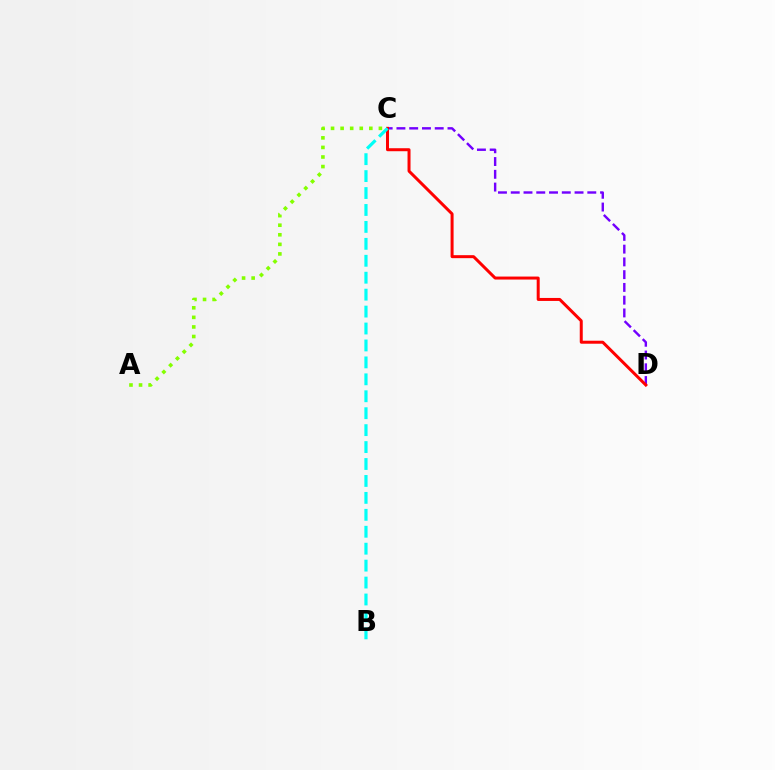{('C', 'D'): [{'color': '#7200ff', 'line_style': 'dashed', 'thickness': 1.73}, {'color': '#ff0000', 'line_style': 'solid', 'thickness': 2.16}], ('A', 'C'): [{'color': '#84ff00', 'line_style': 'dotted', 'thickness': 2.6}], ('B', 'C'): [{'color': '#00fff6', 'line_style': 'dashed', 'thickness': 2.3}]}